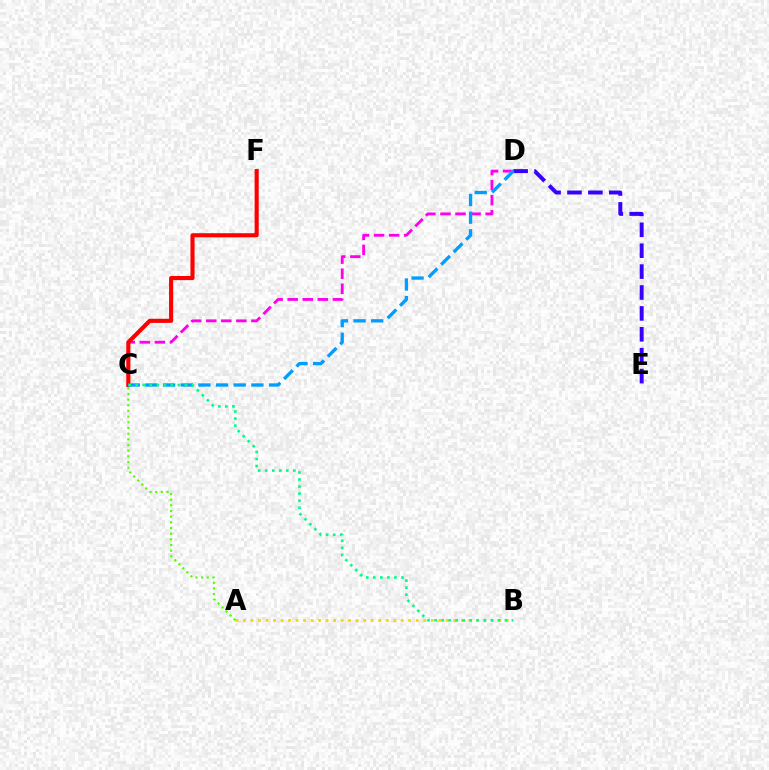{('D', 'E'): [{'color': '#3700ff', 'line_style': 'dashed', 'thickness': 2.84}], ('C', 'D'): [{'color': '#ff00ed', 'line_style': 'dashed', 'thickness': 2.04}, {'color': '#009eff', 'line_style': 'dashed', 'thickness': 2.4}], ('C', 'F'): [{'color': '#ff0000', 'line_style': 'solid', 'thickness': 2.97}], ('A', 'B'): [{'color': '#ffd500', 'line_style': 'dotted', 'thickness': 2.04}], ('B', 'C'): [{'color': '#00ff86', 'line_style': 'dotted', 'thickness': 1.91}], ('A', 'C'): [{'color': '#4fff00', 'line_style': 'dotted', 'thickness': 1.54}]}